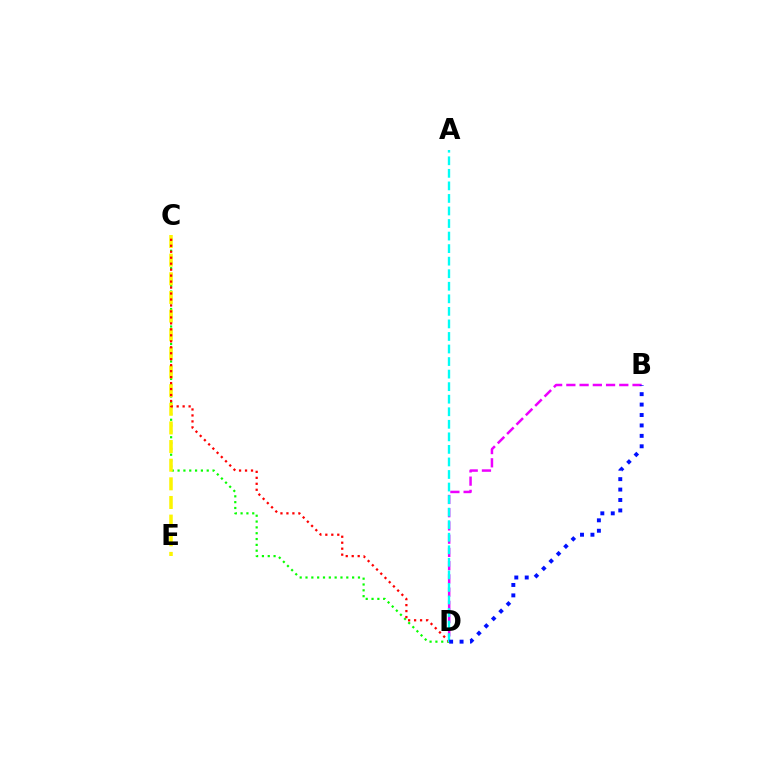{('C', 'D'): [{'color': '#08ff00', 'line_style': 'dotted', 'thickness': 1.58}, {'color': '#ff0000', 'line_style': 'dotted', 'thickness': 1.62}], ('B', 'D'): [{'color': '#ee00ff', 'line_style': 'dashed', 'thickness': 1.8}, {'color': '#0010ff', 'line_style': 'dotted', 'thickness': 2.83}], ('C', 'E'): [{'color': '#fcf500', 'line_style': 'dashed', 'thickness': 2.53}], ('A', 'D'): [{'color': '#00fff6', 'line_style': 'dashed', 'thickness': 1.7}]}